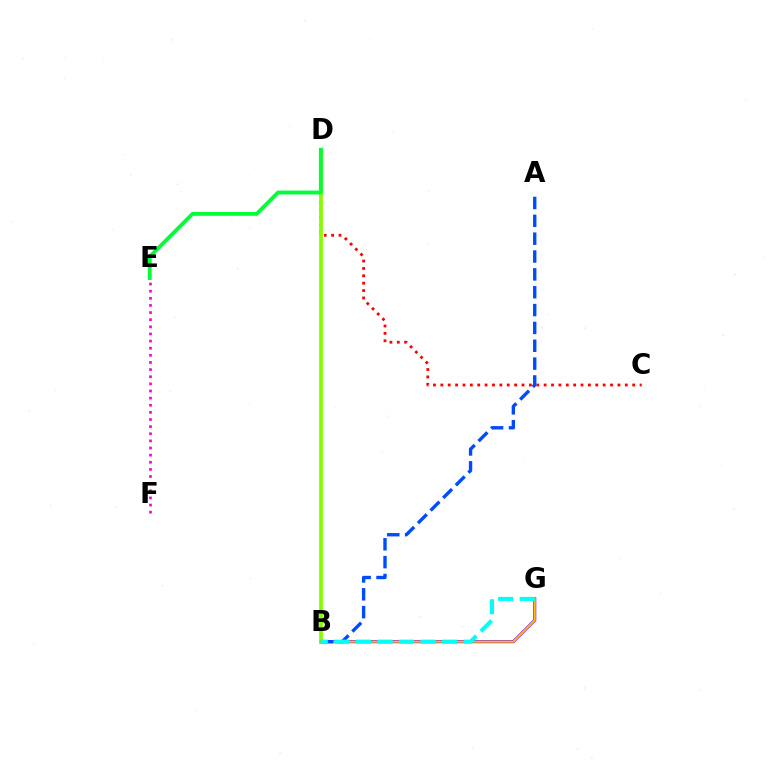{('C', 'D'): [{'color': '#ff0000', 'line_style': 'dotted', 'thickness': 2.0}], ('B', 'G'): [{'color': '#7200ff', 'line_style': 'solid', 'thickness': 2.21}, {'color': '#ffbd00', 'line_style': 'solid', 'thickness': 1.53}, {'color': '#00fff6', 'line_style': 'dashed', 'thickness': 2.93}], ('B', 'D'): [{'color': '#84ff00', 'line_style': 'solid', 'thickness': 2.67}], ('D', 'E'): [{'color': '#00ff39', 'line_style': 'solid', 'thickness': 2.76}], ('E', 'F'): [{'color': '#ff00cf', 'line_style': 'dotted', 'thickness': 1.94}], ('A', 'B'): [{'color': '#004bff', 'line_style': 'dashed', 'thickness': 2.42}]}